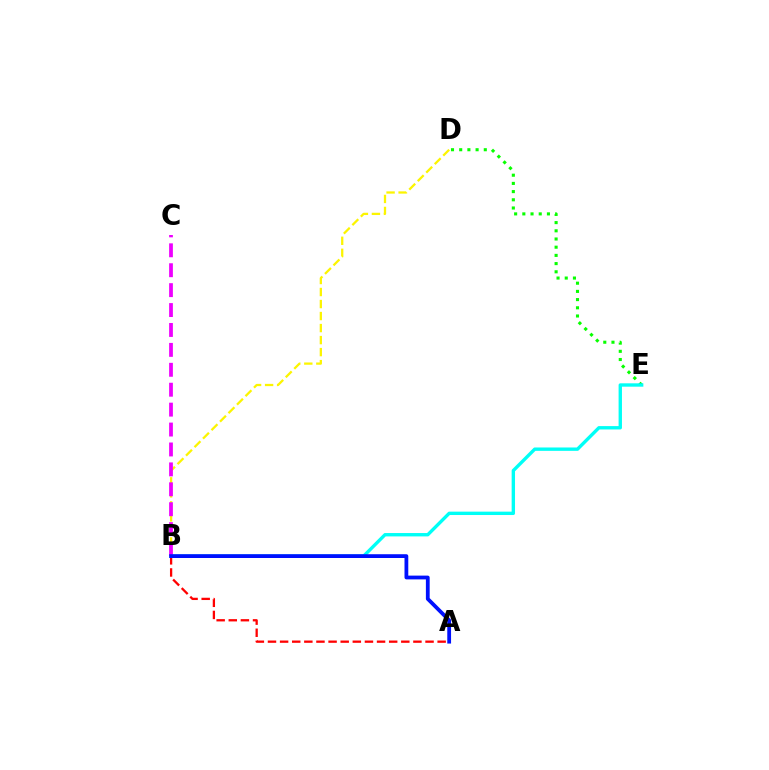{('D', 'E'): [{'color': '#08ff00', 'line_style': 'dotted', 'thickness': 2.23}], ('B', 'D'): [{'color': '#fcf500', 'line_style': 'dashed', 'thickness': 1.63}], ('B', 'E'): [{'color': '#00fff6', 'line_style': 'solid', 'thickness': 2.43}], ('A', 'B'): [{'color': '#ff0000', 'line_style': 'dashed', 'thickness': 1.65}, {'color': '#0010ff', 'line_style': 'solid', 'thickness': 2.72}], ('B', 'C'): [{'color': '#ee00ff', 'line_style': 'dashed', 'thickness': 2.71}]}